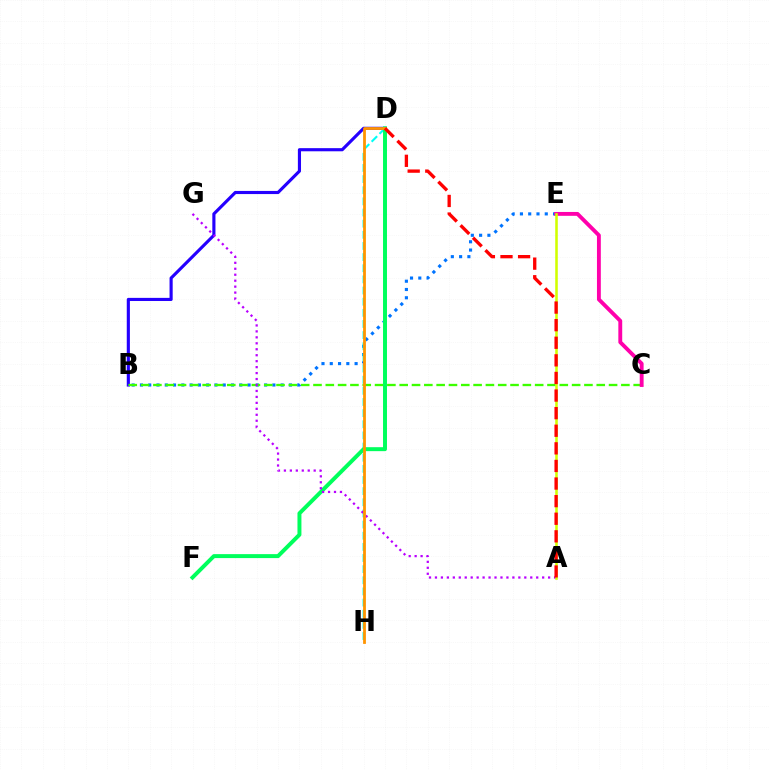{('B', 'E'): [{'color': '#0074ff', 'line_style': 'dotted', 'thickness': 2.25}], ('B', 'D'): [{'color': '#2500ff', 'line_style': 'solid', 'thickness': 2.26}], ('B', 'C'): [{'color': '#3dff00', 'line_style': 'dashed', 'thickness': 1.67}], ('D', 'H'): [{'color': '#00fff6', 'line_style': 'dashed', 'thickness': 1.51}, {'color': '#ff9400', 'line_style': 'solid', 'thickness': 2.01}], ('D', 'F'): [{'color': '#00ff5c', 'line_style': 'solid', 'thickness': 2.85}], ('A', 'G'): [{'color': '#b900ff', 'line_style': 'dotted', 'thickness': 1.62}], ('C', 'E'): [{'color': '#ff00ac', 'line_style': 'solid', 'thickness': 2.78}], ('A', 'E'): [{'color': '#d1ff00', 'line_style': 'solid', 'thickness': 1.84}], ('A', 'D'): [{'color': '#ff0000', 'line_style': 'dashed', 'thickness': 2.39}]}